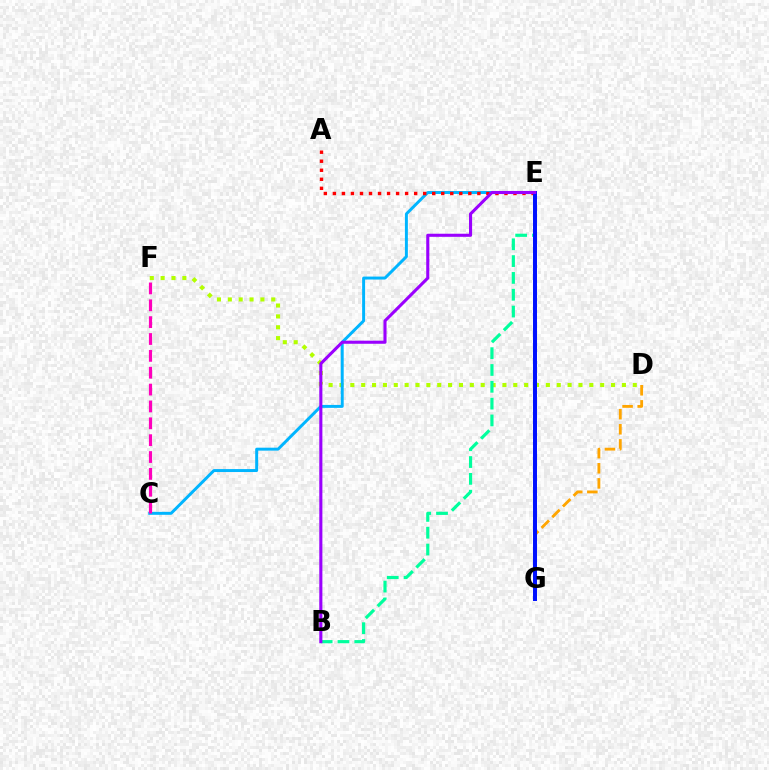{('D', 'F'): [{'color': '#b3ff00', 'line_style': 'dotted', 'thickness': 2.95}], ('B', 'E'): [{'color': '#00ff9d', 'line_style': 'dashed', 'thickness': 2.29}, {'color': '#9b00ff', 'line_style': 'solid', 'thickness': 2.22}], ('E', 'G'): [{'color': '#08ff00', 'line_style': 'solid', 'thickness': 1.58}, {'color': '#0010ff', 'line_style': 'solid', 'thickness': 2.86}], ('D', 'G'): [{'color': '#ffa500', 'line_style': 'dashed', 'thickness': 2.05}], ('C', 'E'): [{'color': '#00b5ff', 'line_style': 'solid', 'thickness': 2.13}], ('A', 'E'): [{'color': '#ff0000', 'line_style': 'dotted', 'thickness': 2.45}], ('C', 'F'): [{'color': '#ff00bd', 'line_style': 'dashed', 'thickness': 2.29}]}